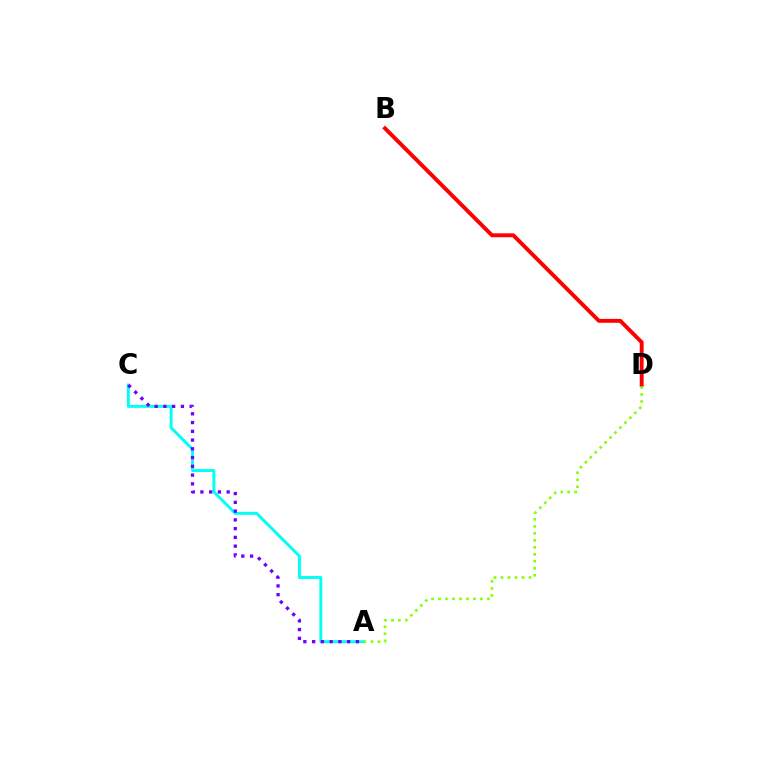{('A', 'C'): [{'color': '#00fff6', 'line_style': 'solid', 'thickness': 2.11}, {'color': '#7200ff', 'line_style': 'dotted', 'thickness': 2.38}], ('B', 'D'): [{'color': '#ff0000', 'line_style': 'solid', 'thickness': 2.81}], ('A', 'D'): [{'color': '#84ff00', 'line_style': 'dotted', 'thickness': 1.9}]}